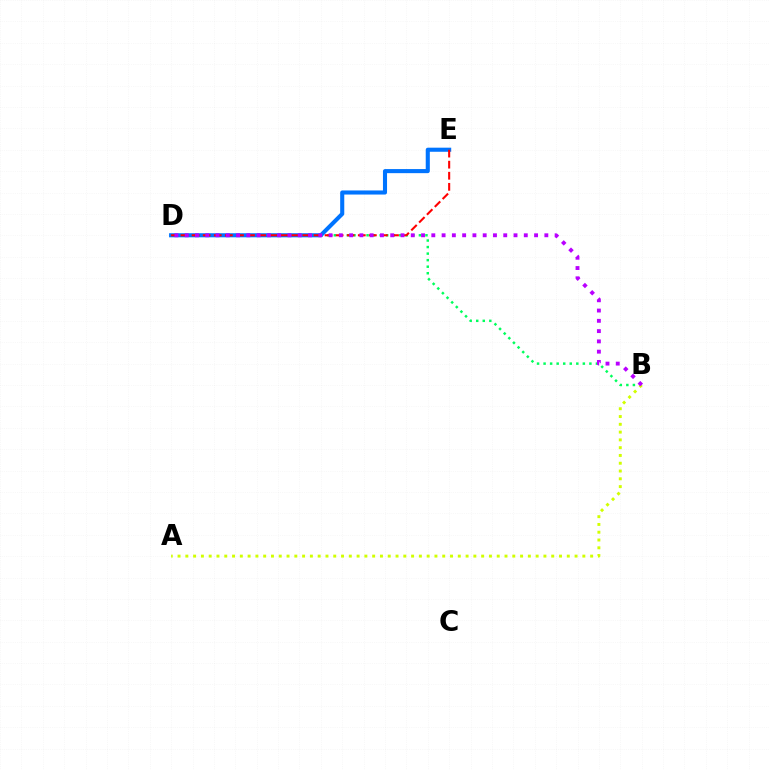{('B', 'D'): [{'color': '#00ff5c', 'line_style': 'dotted', 'thickness': 1.78}, {'color': '#b900ff', 'line_style': 'dotted', 'thickness': 2.79}], ('D', 'E'): [{'color': '#0074ff', 'line_style': 'solid', 'thickness': 2.94}, {'color': '#ff0000', 'line_style': 'dashed', 'thickness': 1.5}], ('A', 'B'): [{'color': '#d1ff00', 'line_style': 'dotted', 'thickness': 2.12}]}